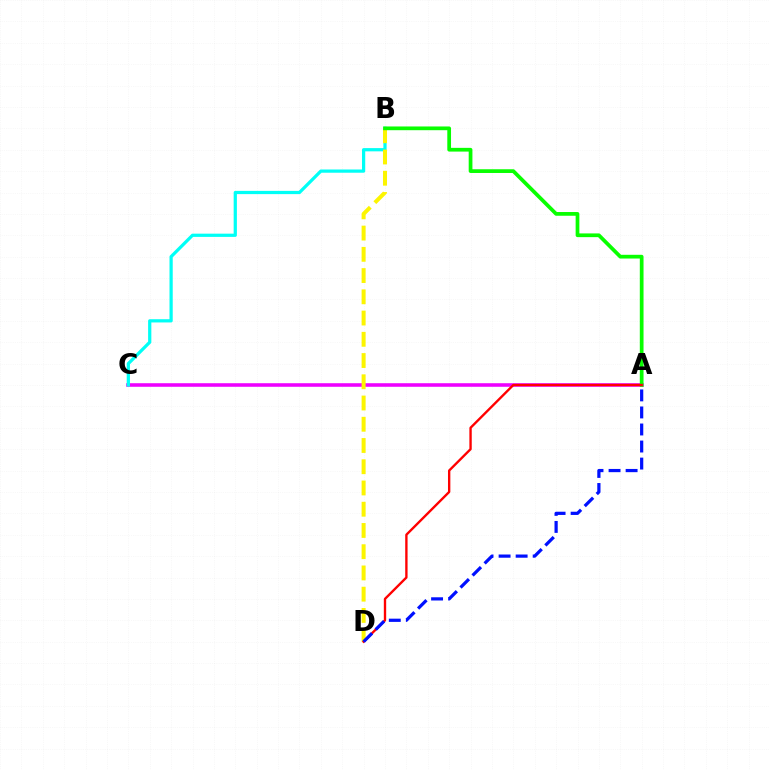{('A', 'C'): [{'color': '#ee00ff', 'line_style': 'solid', 'thickness': 2.56}], ('B', 'C'): [{'color': '#00fff6', 'line_style': 'solid', 'thickness': 2.33}], ('B', 'D'): [{'color': '#fcf500', 'line_style': 'dashed', 'thickness': 2.89}], ('A', 'B'): [{'color': '#08ff00', 'line_style': 'solid', 'thickness': 2.69}], ('A', 'D'): [{'color': '#ff0000', 'line_style': 'solid', 'thickness': 1.7}, {'color': '#0010ff', 'line_style': 'dashed', 'thickness': 2.32}]}